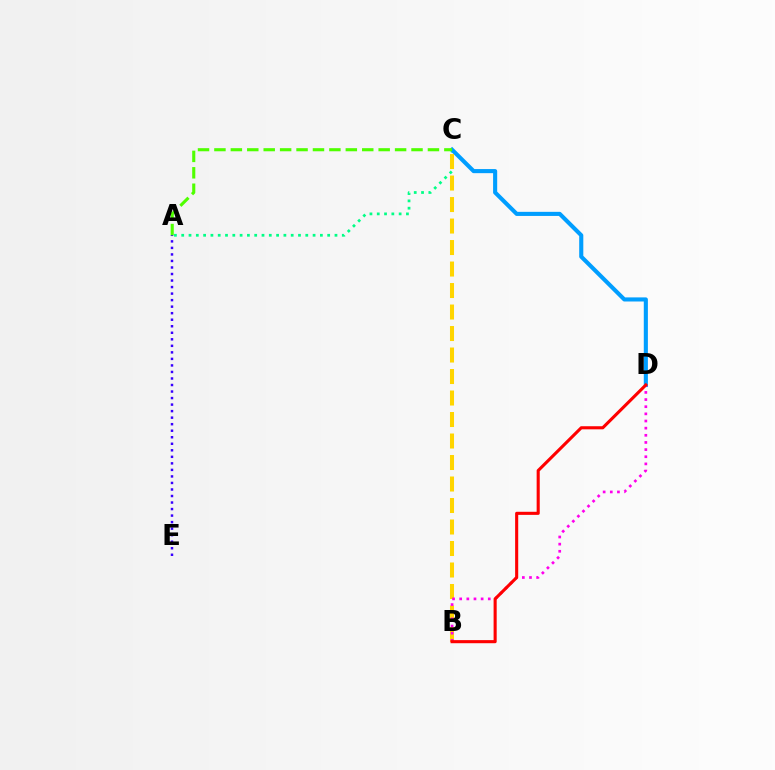{('A', 'C'): [{'color': '#00ff86', 'line_style': 'dotted', 'thickness': 1.98}, {'color': '#4fff00', 'line_style': 'dashed', 'thickness': 2.23}], ('C', 'D'): [{'color': '#009eff', 'line_style': 'solid', 'thickness': 2.95}], ('B', 'C'): [{'color': '#ffd500', 'line_style': 'dashed', 'thickness': 2.92}], ('A', 'E'): [{'color': '#3700ff', 'line_style': 'dotted', 'thickness': 1.77}], ('B', 'D'): [{'color': '#ff00ed', 'line_style': 'dotted', 'thickness': 1.94}, {'color': '#ff0000', 'line_style': 'solid', 'thickness': 2.23}]}